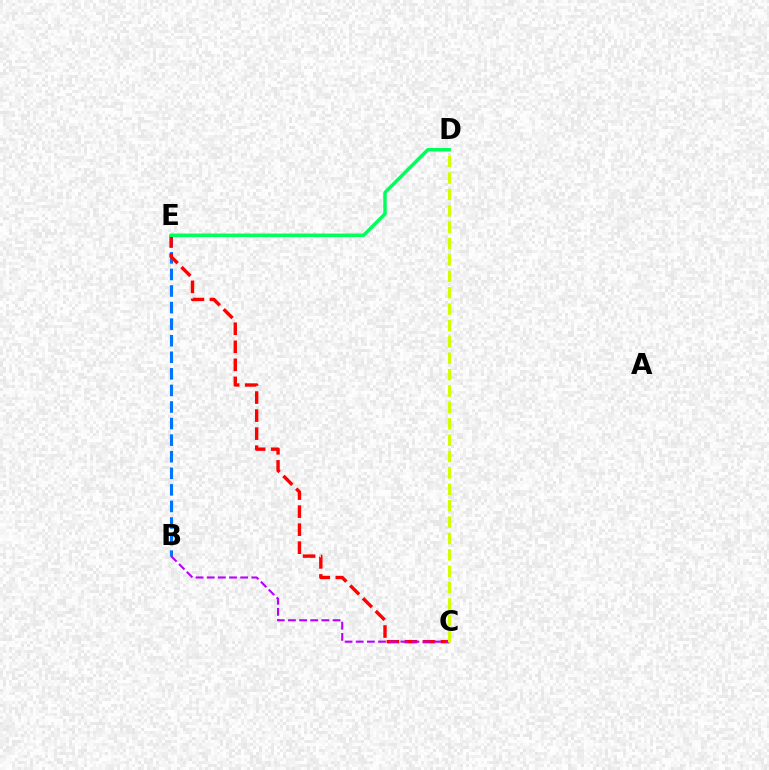{('B', 'E'): [{'color': '#0074ff', 'line_style': 'dashed', 'thickness': 2.25}], ('C', 'E'): [{'color': '#ff0000', 'line_style': 'dashed', 'thickness': 2.45}], ('B', 'C'): [{'color': '#b900ff', 'line_style': 'dashed', 'thickness': 1.51}], ('C', 'D'): [{'color': '#d1ff00', 'line_style': 'dashed', 'thickness': 2.23}], ('D', 'E'): [{'color': '#00ff5c', 'line_style': 'solid', 'thickness': 2.49}]}